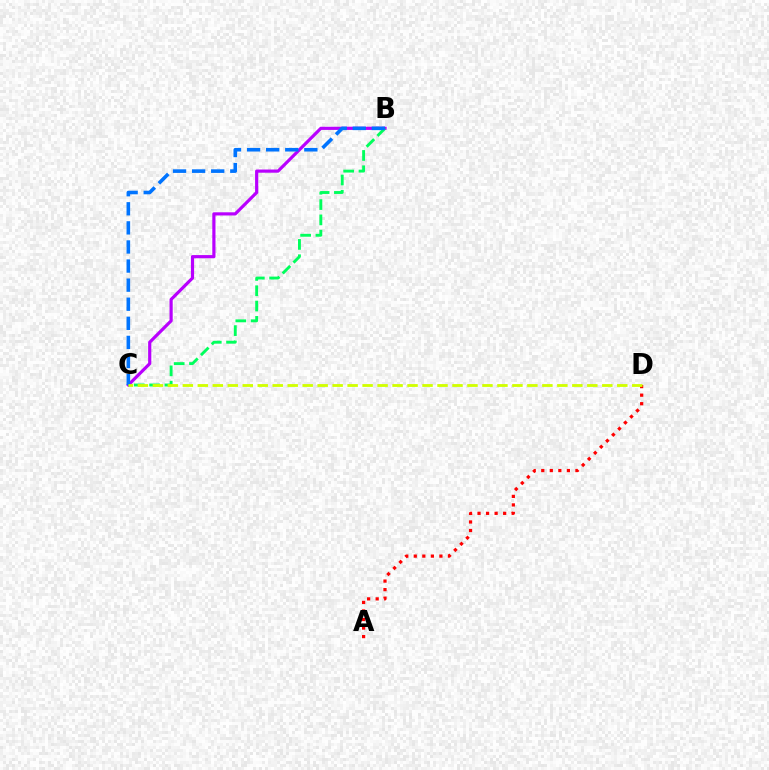{('B', 'C'): [{'color': '#b900ff', 'line_style': 'solid', 'thickness': 2.28}, {'color': '#00ff5c', 'line_style': 'dashed', 'thickness': 2.08}, {'color': '#0074ff', 'line_style': 'dashed', 'thickness': 2.59}], ('A', 'D'): [{'color': '#ff0000', 'line_style': 'dotted', 'thickness': 2.32}], ('C', 'D'): [{'color': '#d1ff00', 'line_style': 'dashed', 'thickness': 2.04}]}